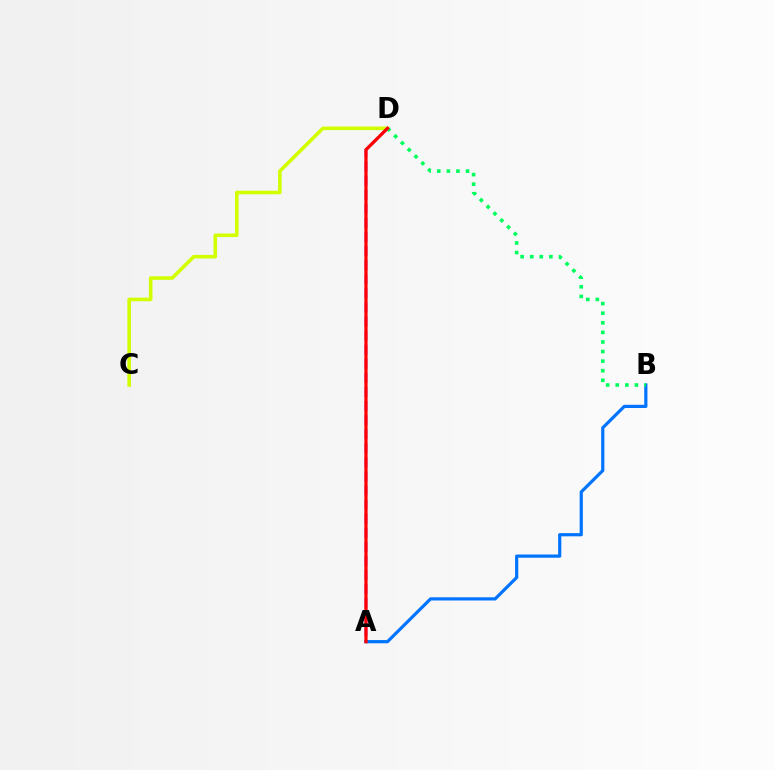{('C', 'D'): [{'color': '#d1ff00', 'line_style': 'solid', 'thickness': 2.56}], ('A', 'B'): [{'color': '#0074ff', 'line_style': 'solid', 'thickness': 2.3}], ('A', 'D'): [{'color': '#b900ff', 'line_style': 'dashed', 'thickness': 1.91}, {'color': '#ff0000', 'line_style': 'solid', 'thickness': 2.32}], ('B', 'D'): [{'color': '#00ff5c', 'line_style': 'dotted', 'thickness': 2.6}]}